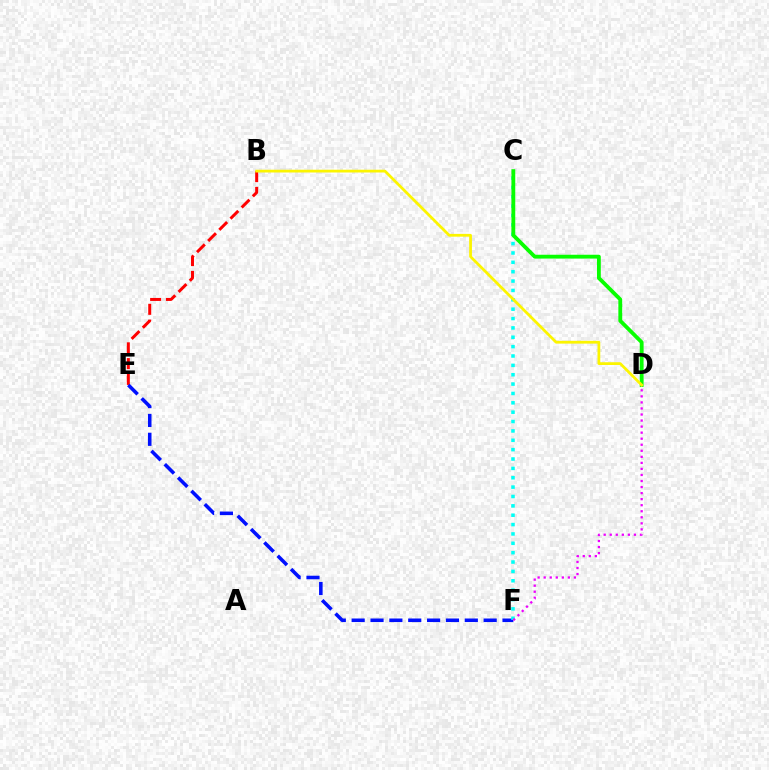{('B', 'E'): [{'color': '#ff0000', 'line_style': 'dashed', 'thickness': 2.15}], ('E', 'F'): [{'color': '#0010ff', 'line_style': 'dashed', 'thickness': 2.56}], ('C', 'F'): [{'color': '#00fff6', 'line_style': 'dotted', 'thickness': 2.54}], ('C', 'D'): [{'color': '#08ff00', 'line_style': 'solid', 'thickness': 2.76}], ('D', 'F'): [{'color': '#ee00ff', 'line_style': 'dotted', 'thickness': 1.64}], ('B', 'D'): [{'color': '#fcf500', 'line_style': 'solid', 'thickness': 2.0}]}